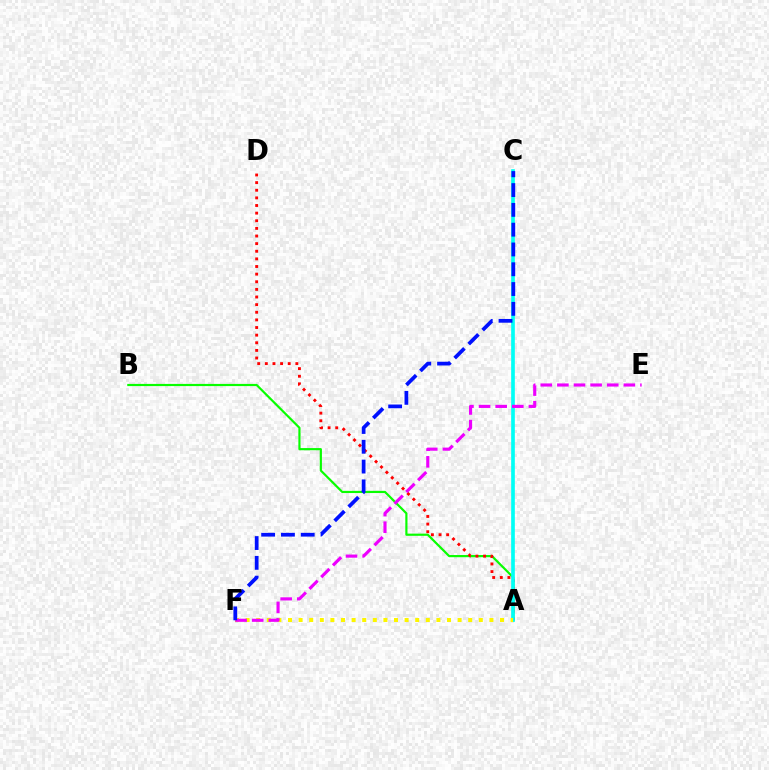{('A', 'B'): [{'color': '#08ff00', 'line_style': 'solid', 'thickness': 1.57}], ('A', 'D'): [{'color': '#ff0000', 'line_style': 'dotted', 'thickness': 2.07}], ('A', 'C'): [{'color': '#00fff6', 'line_style': 'solid', 'thickness': 2.64}], ('A', 'F'): [{'color': '#fcf500', 'line_style': 'dotted', 'thickness': 2.88}], ('E', 'F'): [{'color': '#ee00ff', 'line_style': 'dashed', 'thickness': 2.26}], ('C', 'F'): [{'color': '#0010ff', 'line_style': 'dashed', 'thickness': 2.69}]}